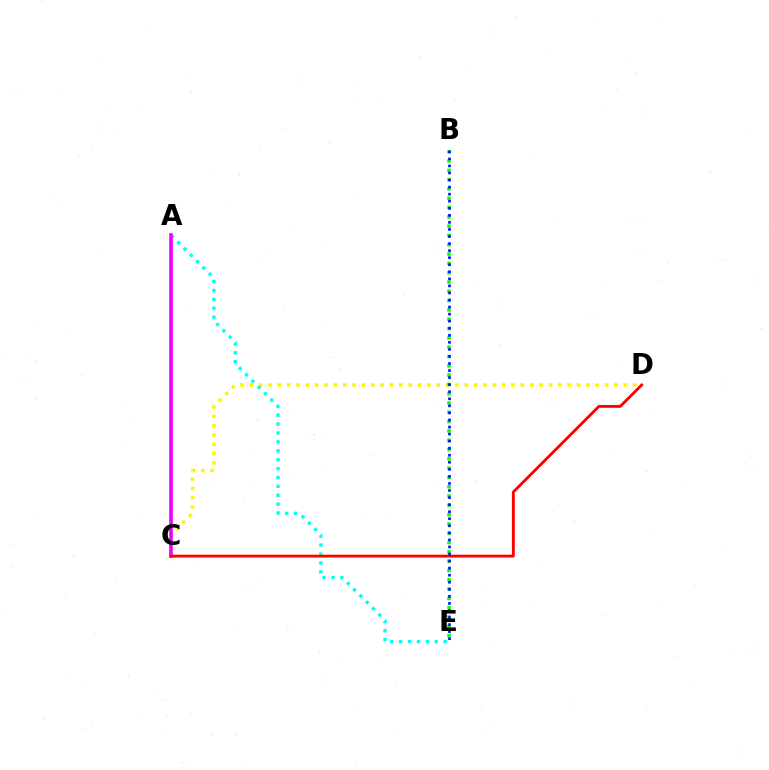{('C', 'D'): [{'color': '#fcf500', 'line_style': 'dotted', 'thickness': 2.54}, {'color': '#ff0000', 'line_style': 'solid', 'thickness': 2.06}], ('A', 'E'): [{'color': '#00fff6', 'line_style': 'dotted', 'thickness': 2.42}], ('A', 'C'): [{'color': '#ee00ff', 'line_style': 'solid', 'thickness': 2.58}], ('B', 'E'): [{'color': '#08ff00', 'line_style': 'dotted', 'thickness': 2.53}, {'color': '#0010ff', 'line_style': 'dotted', 'thickness': 1.92}]}